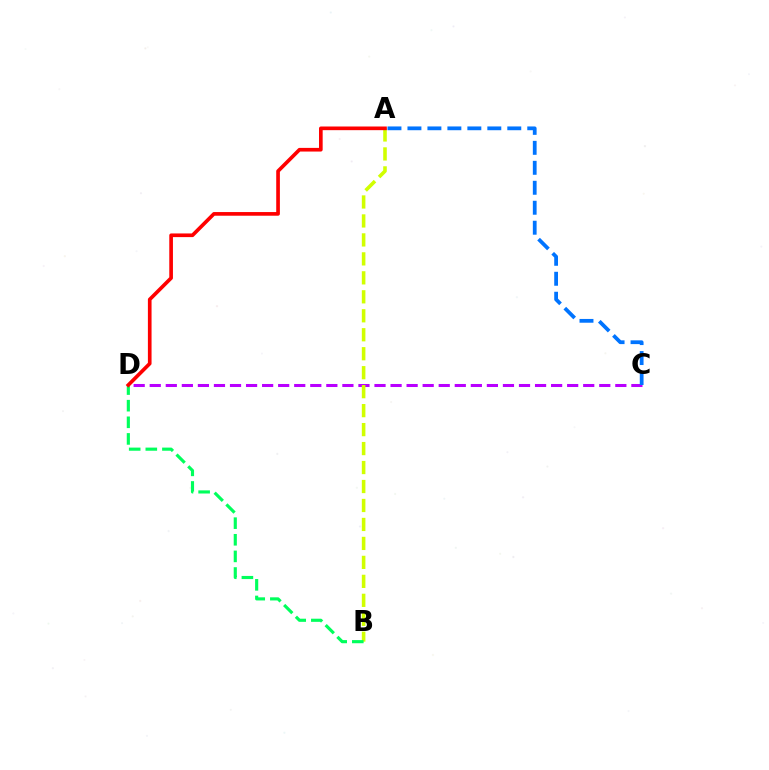{('C', 'D'): [{'color': '#b900ff', 'line_style': 'dashed', 'thickness': 2.18}], ('A', 'C'): [{'color': '#0074ff', 'line_style': 'dashed', 'thickness': 2.71}], ('A', 'B'): [{'color': '#d1ff00', 'line_style': 'dashed', 'thickness': 2.58}], ('B', 'D'): [{'color': '#00ff5c', 'line_style': 'dashed', 'thickness': 2.26}], ('A', 'D'): [{'color': '#ff0000', 'line_style': 'solid', 'thickness': 2.64}]}